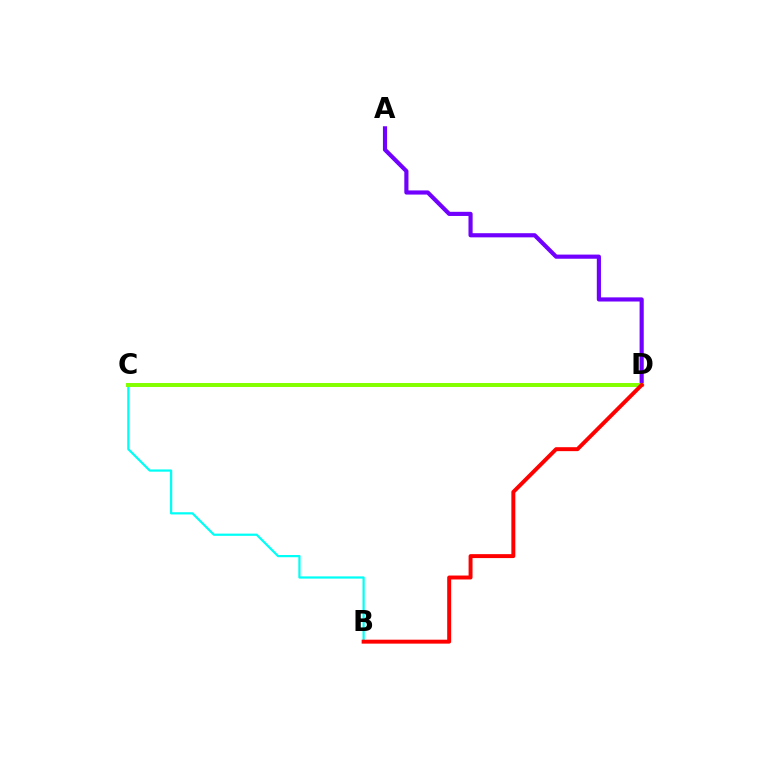{('A', 'D'): [{'color': '#7200ff', 'line_style': 'solid', 'thickness': 2.99}], ('B', 'C'): [{'color': '#00fff6', 'line_style': 'solid', 'thickness': 1.6}], ('C', 'D'): [{'color': '#84ff00', 'line_style': 'solid', 'thickness': 2.85}], ('B', 'D'): [{'color': '#ff0000', 'line_style': 'solid', 'thickness': 2.84}]}